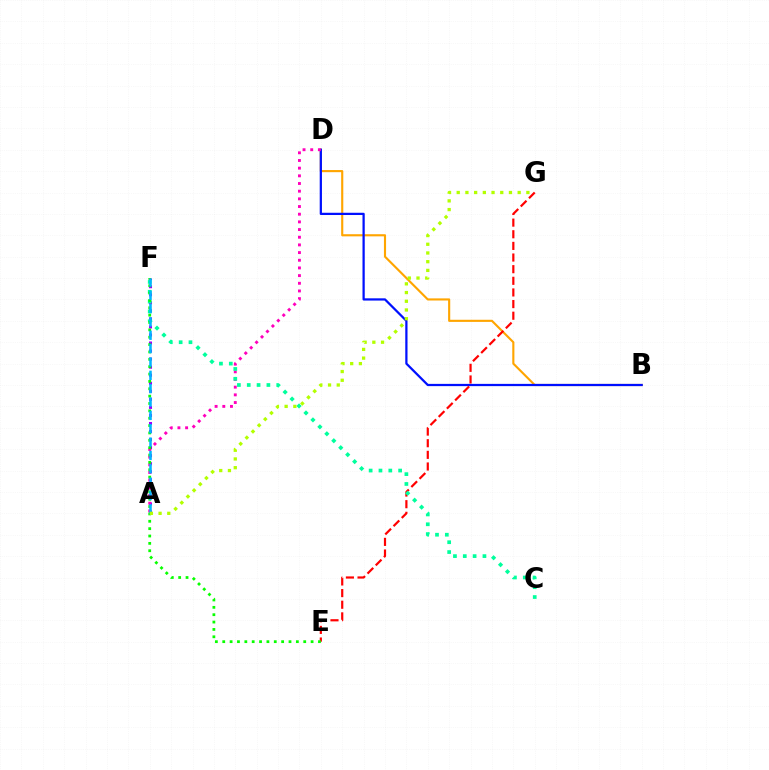{('B', 'D'): [{'color': '#ffa500', 'line_style': 'solid', 'thickness': 1.53}, {'color': '#0010ff', 'line_style': 'solid', 'thickness': 1.62}], ('A', 'F'): [{'color': '#9b00ff', 'line_style': 'dotted', 'thickness': 2.19}, {'color': '#00b5ff', 'line_style': 'dashed', 'thickness': 1.81}], ('E', 'G'): [{'color': '#ff0000', 'line_style': 'dashed', 'thickness': 1.58}], ('A', 'D'): [{'color': '#ff00bd', 'line_style': 'dotted', 'thickness': 2.09}], ('C', 'F'): [{'color': '#00ff9d', 'line_style': 'dotted', 'thickness': 2.67}], ('E', 'F'): [{'color': '#08ff00', 'line_style': 'dotted', 'thickness': 2.0}], ('A', 'G'): [{'color': '#b3ff00', 'line_style': 'dotted', 'thickness': 2.37}]}